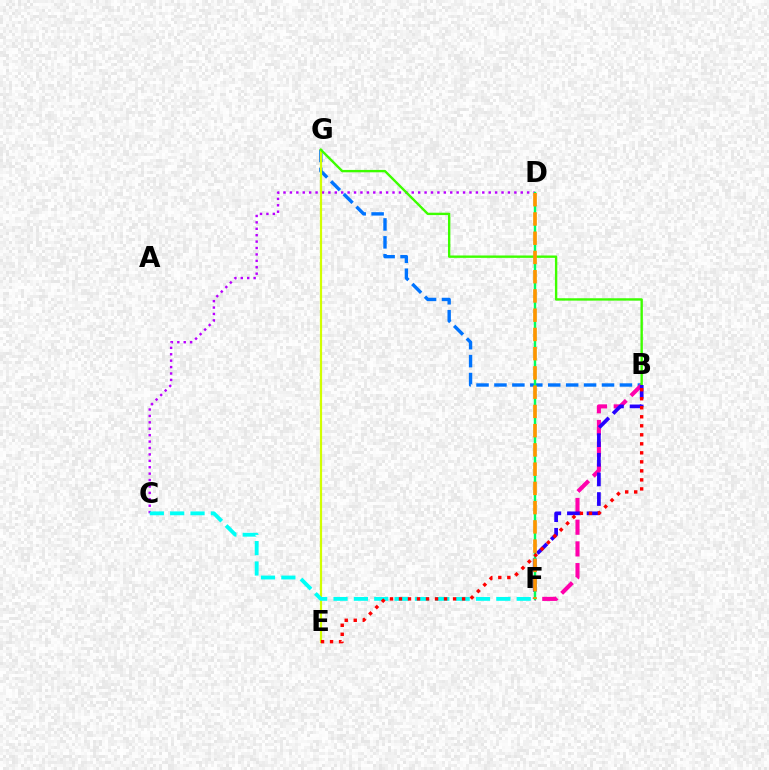{('C', 'D'): [{'color': '#b900ff', 'line_style': 'dotted', 'thickness': 1.74}], ('B', 'G'): [{'color': '#0074ff', 'line_style': 'dashed', 'thickness': 2.44}, {'color': '#3dff00', 'line_style': 'solid', 'thickness': 1.72}], ('B', 'F'): [{'color': '#ff00ac', 'line_style': 'dashed', 'thickness': 2.95}, {'color': '#2500ff', 'line_style': 'dashed', 'thickness': 2.67}], ('E', 'G'): [{'color': '#d1ff00', 'line_style': 'solid', 'thickness': 1.59}], ('C', 'F'): [{'color': '#00fff6', 'line_style': 'dashed', 'thickness': 2.76}], ('D', 'F'): [{'color': '#00ff5c', 'line_style': 'solid', 'thickness': 1.75}, {'color': '#ff9400', 'line_style': 'dashed', 'thickness': 2.61}], ('B', 'E'): [{'color': '#ff0000', 'line_style': 'dotted', 'thickness': 2.45}]}